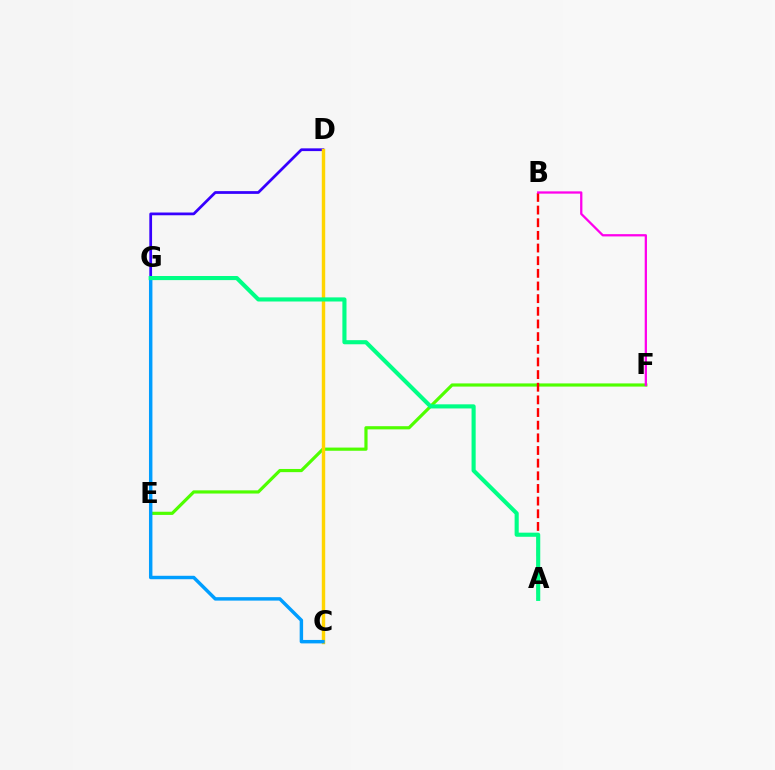{('E', 'F'): [{'color': '#4fff00', 'line_style': 'solid', 'thickness': 2.29}], ('A', 'B'): [{'color': '#ff0000', 'line_style': 'dashed', 'thickness': 1.72}], ('D', 'G'): [{'color': '#3700ff', 'line_style': 'solid', 'thickness': 1.98}], ('B', 'F'): [{'color': '#ff00ed', 'line_style': 'solid', 'thickness': 1.64}], ('C', 'D'): [{'color': '#ffd500', 'line_style': 'solid', 'thickness': 2.46}], ('C', 'G'): [{'color': '#009eff', 'line_style': 'solid', 'thickness': 2.48}], ('A', 'G'): [{'color': '#00ff86', 'line_style': 'solid', 'thickness': 2.96}]}